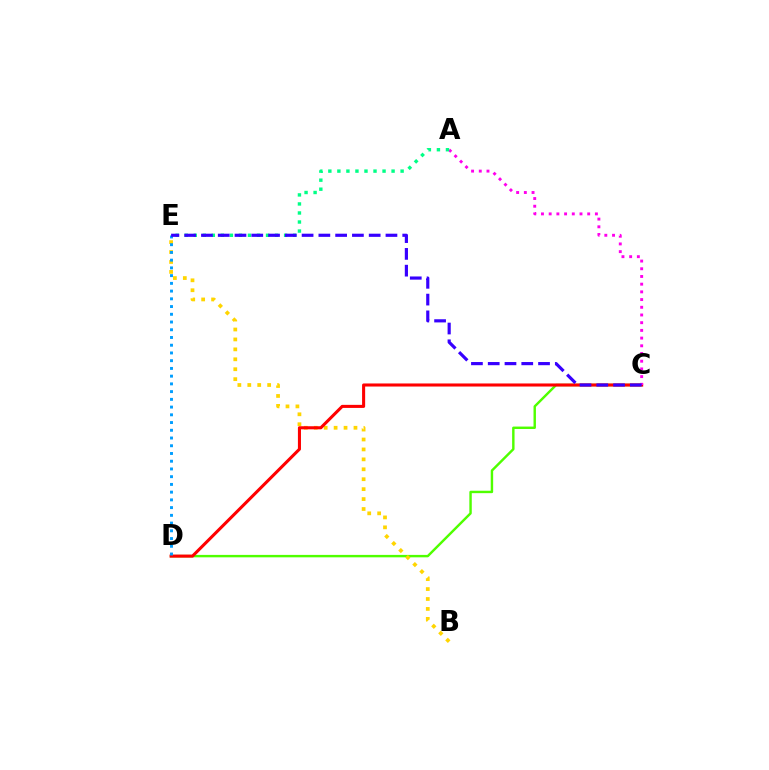{('C', 'D'): [{'color': '#4fff00', 'line_style': 'solid', 'thickness': 1.75}, {'color': '#ff0000', 'line_style': 'solid', 'thickness': 2.21}], ('B', 'E'): [{'color': '#ffd500', 'line_style': 'dotted', 'thickness': 2.7}], ('D', 'E'): [{'color': '#009eff', 'line_style': 'dotted', 'thickness': 2.1}], ('A', 'C'): [{'color': '#ff00ed', 'line_style': 'dotted', 'thickness': 2.09}], ('A', 'E'): [{'color': '#00ff86', 'line_style': 'dotted', 'thickness': 2.45}], ('C', 'E'): [{'color': '#3700ff', 'line_style': 'dashed', 'thickness': 2.28}]}